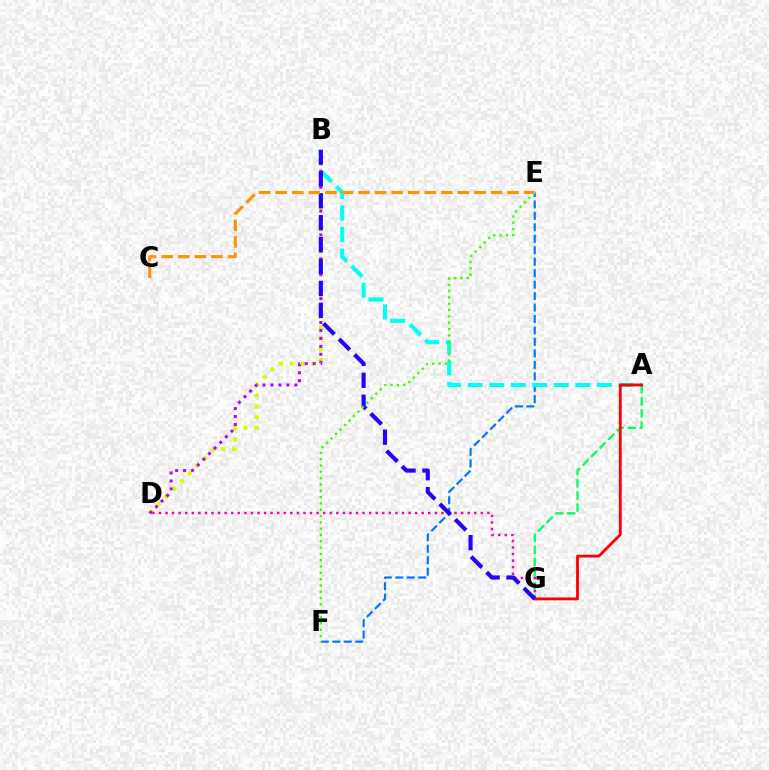{('E', 'F'): [{'color': '#0074ff', 'line_style': 'dashed', 'thickness': 1.56}, {'color': '#3dff00', 'line_style': 'dotted', 'thickness': 1.72}], ('A', 'G'): [{'color': '#00ff5c', 'line_style': 'dashed', 'thickness': 1.65}, {'color': '#ff0000', 'line_style': 'solid', 'thickness': 2.04}], ('B', 'D'): [{'color': '#d1ff00', 'line_style': 'dotted', 'thickness': 2.96}, {'color': '#b900ff', 'line_style': 'dotted', 'thickness': 2.16}], ('A', 'B'): [{'color': '#00fff6', 'line_style': 'dashed', 'thickness': 2.93}], ('D', 'G'): [{'color': '#ff00ac', 'line_style': 'dotted', 'thickness': 1.78}], ('B', 'G'): [{'color': '#2500ff', 'line_style': 'dashed', 'thickness': 2.98}], ('C', 'E'): [{'color': '#ff9400', 'line_style': 'dashed', 'thickness': 2.25}]}